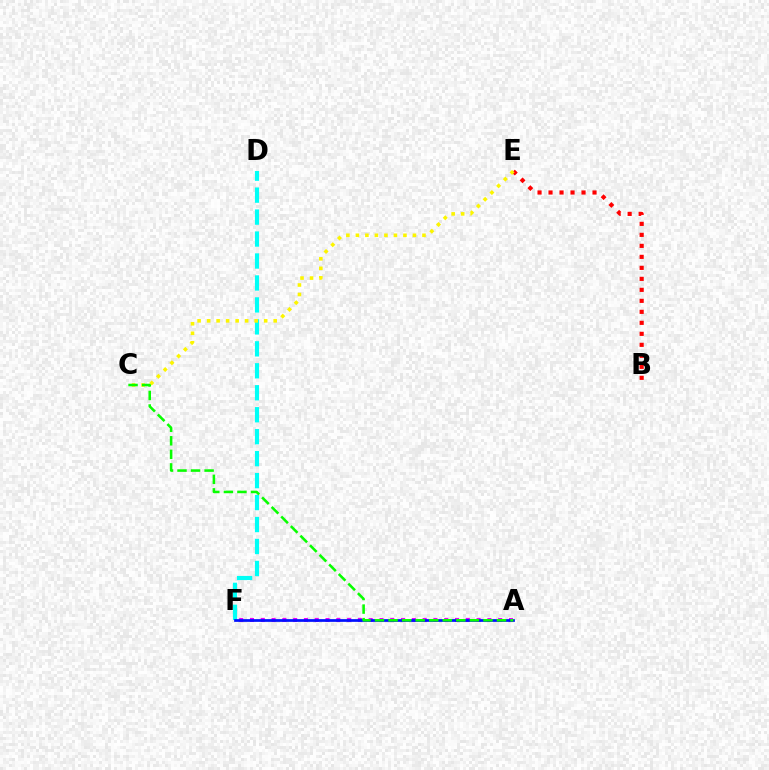{('B', 'E'): [{'color': '#ff0000', 'line_style': 'dotted', 'thickness': 2.99}], ('A', 'F'): [{'color': '#ee00ff', 'line_style': 'dotted', 'thickness': 2.93}, {'color': '#0010ff', 'line_style': 'solid', 'thickness': 1.96}], ('D', 'F'): [{'color': '#00fff6', 'line_style': 'dashed', 'thickness': 2.98}], ('C', 'E'): [{'color': '#fcf500', 'line_style': 'dotted', 'thickness': 2.58}], ('A', 'C'): [{'color': '#08ff00', 'line_style': 'dashed', 'thickness': 1.84}]}